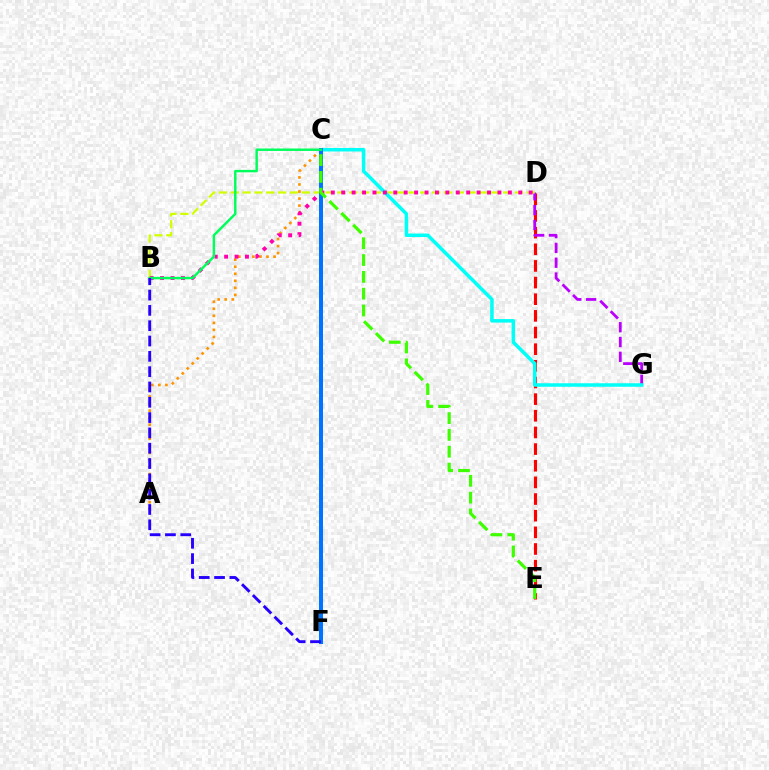{('D', 'E'): [{'color': '#ff0000', 'line_style': 'dashed', 'thickness': 2.26}], ('D', 'G'): [{'color': '#b900ff', 'line_style': 'dashed', 'thickness': 2.01}], ('B', 'D'): [{'color': '#d1ff00', 'line_style': 'dashed', 'thickness': 1.61}, {'color': '#ff00ac', 'line_style': 'dotted', 'thickness': 2.83}], ('C', 'G'): [{'color': '#00fff6', 'line_style': 'solid', 'thickness': 2.53}], ('A', 'C'): [{'color': '#ff9400', 'line_style': 'dotted', 'thickness': 1.91}], ('C', 'F'): [{'color': '#0074ff', 'line_style': 'solid', 'thickness': 2.89}], ('B', 'C'): [{'color': '#00ff5c', 'line_style': 'solid', 'thickness': 1.77}], ('B', 'F'): [{'color': '#2500ff', 'line_style': 'dashed', 'thickness': 2.08}], ('C', 'E'): [{'color': '#3dff00', 'line_style': 'dashed', 'thickness': 2.28}]}